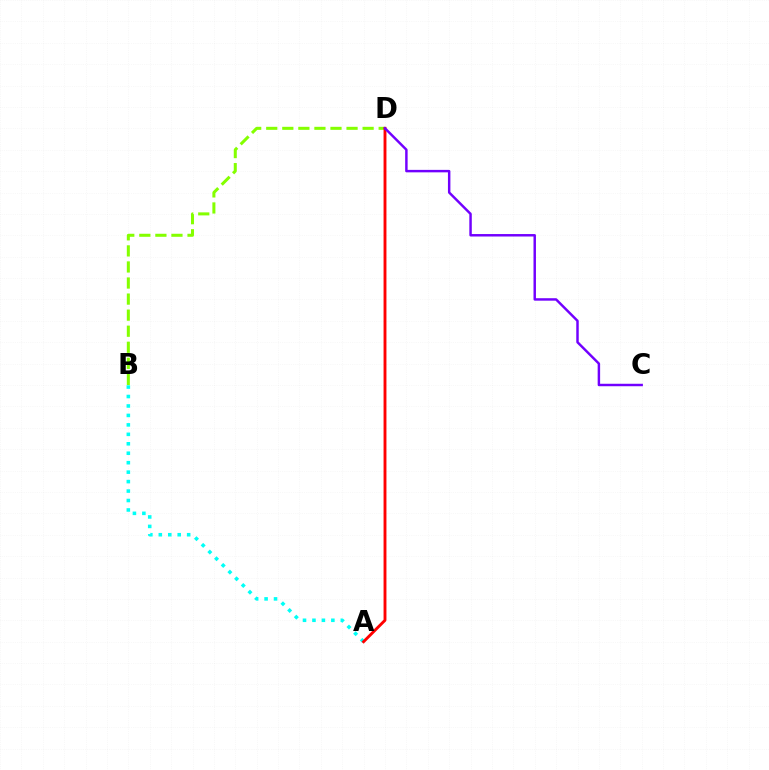{('A', 'B'): [{'color': '#00fff6', 'line_style': 'dotted', 'thickness': 2.57}], ('B', 'D'): [{'color': '#84ff00', 'line_style': 'dashed', 'thickness': 2.18}], ('A', 'D'): [{'color': '#ff0000', 'line_style': 'solid', 'thickness': 2.07}], ('C', 'D'): [{'color': '#7200ff', 'line_style': 'solid', 'thickness': 1.77}]}